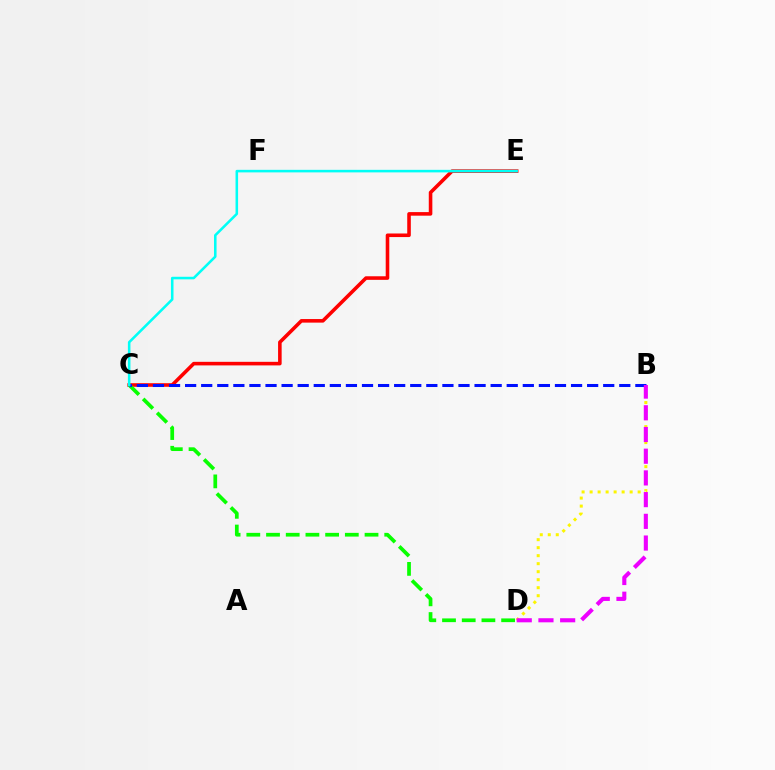{('C', 'E'): [{'color': '#ff0000', 'line_style': 'solid', 'thickness': 2.57}, {'color': '#00fff6', 'line_style': 'solid', 'thickness': 1.84}], ('C', 'D'): [{'color': '#08ff00', 'line_style': 'dashed', 'thickness': 2.68}], ('B', 'D'): [{'color': '#fcf500', 'line_style': 'dotted', 'thickness': 2.18}, {'color': '#ee00ff', 'line_style': 'dashed', 'thickness': 2.95}], ('B', 'C'): [{'color': '#0010ff', 'line_style': 'dashed', 'thickness': 2.18}]}